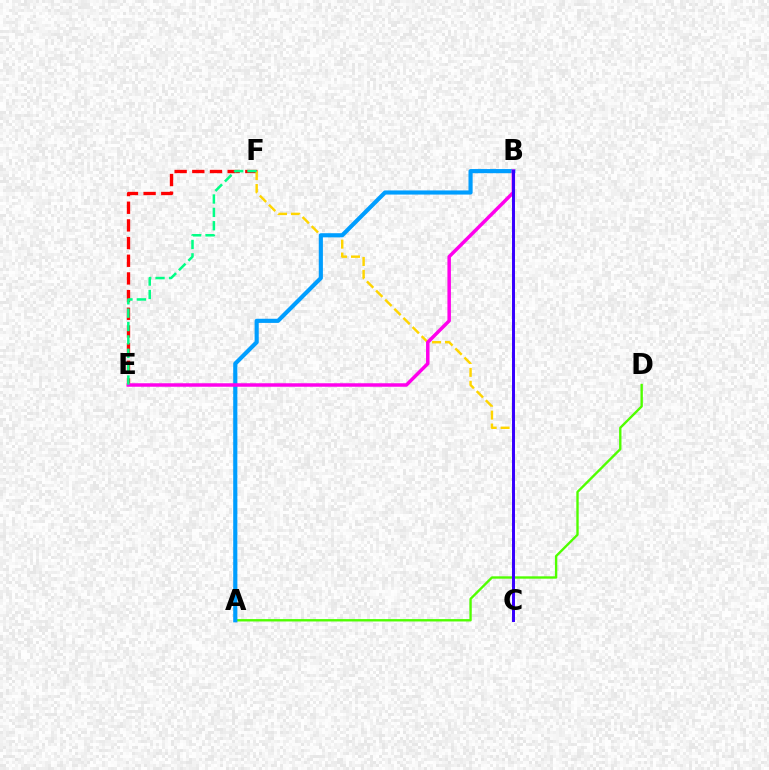{('E', 'F'): [{'color': '#ff0000', 'line_style': 'dashed', 'thickness': 2.4}, {'color': '#00ff86', 'line_style': 'dashed', 'thickness': 1.82}], ('C', 'F'): [{'color': '#ffd500', 'line_style': 'dashed', 'thickness': 1.75}], ('A', 'D'): [{'color': '#4fff00', 'line_style': 'solid', 'thickness': 1.71}], ('A', 'B'): [{'color': '#009eff', 'line_style': 'solid', 'thickness': 2.98}], ('B', 'E'): [{'color': '#ff00ed', 'line_style': 'solid', 'thickness': 2.51}], ('B', 'C'): [{'color': '#3700ff', 'line_style': 'solid', 'thickness': 2.14}]}